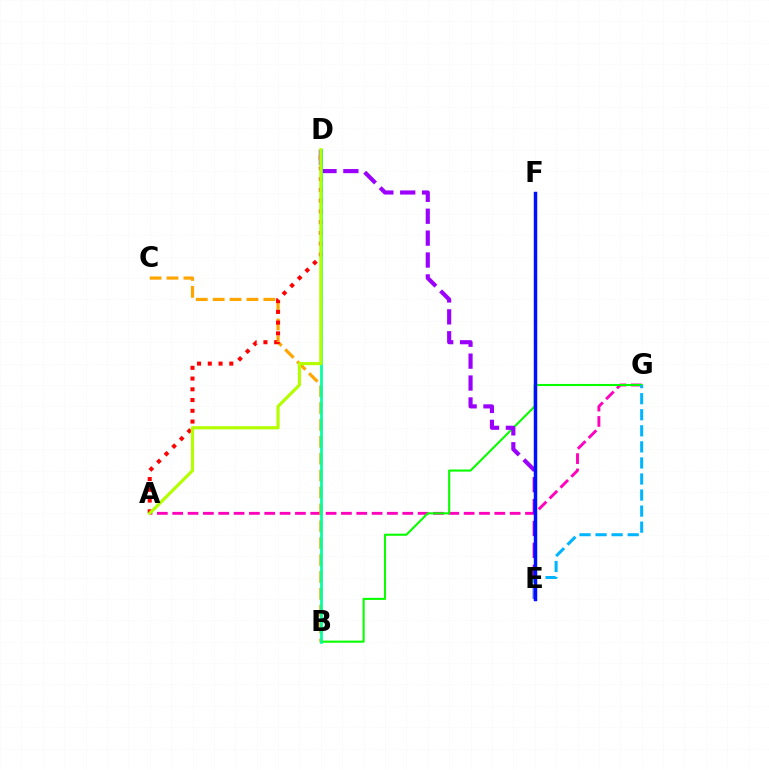{('A', 'G'): [{'color': '#ff00bd', 'line_style': 'dashed', 'thickness': 2.08}], ('B', 'G'): [{'color': '#08ff00', 'line_style': 'solid', 'thickness': 1.51}], ('B', 'C'): [{'color': '#ffa500', 'line_style': 'dashed', 'thickness': 2.29}], ('D', 'E'): [{'color': '#9b00ff', 'line_style': 'dashed', 'thickness': 2.97}], ('A', 'D'): [{'color': '#ff0000', 'line_style': 'dotted', 'thickness': 2.92}, {'color': '#b3ff00', 'line_style': 'solid', 'thickness': 2.28}], ('E', 'G'): [{'color': '#00b5ff', 'line_style': 'dashed', 'thickness': 2.18}], ('B', 'D'): [{'color': '#00ff9d', 'line_style': 'solid', 'thickness': 1.95}], ('E', 'F'): [{'color': '#0010ff', 'line_style': 'solid', 'thickness': 2.49}]}